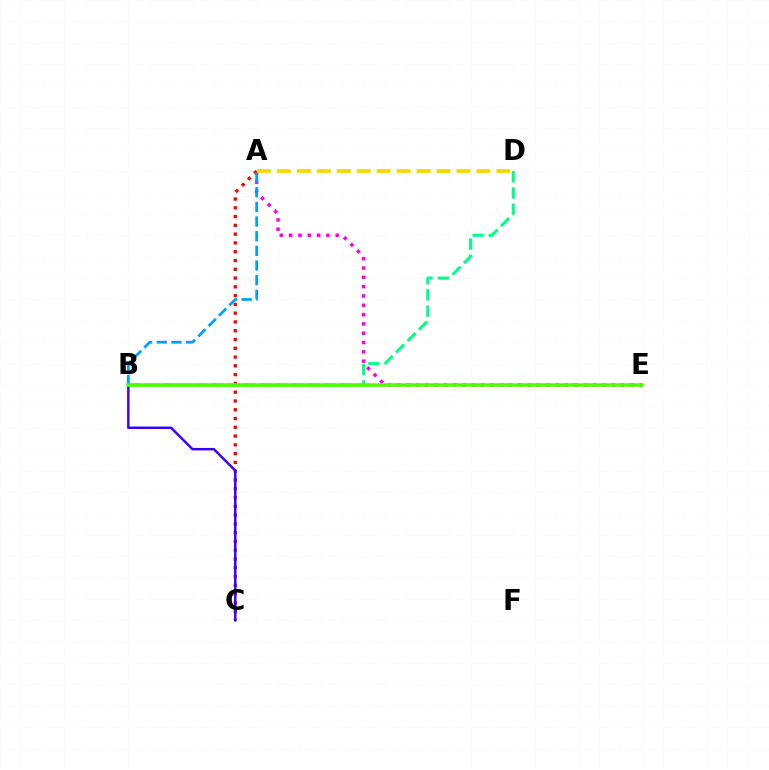{('A', 'E'): [{'color': '#ff00ed', 'line_style': 'dotted', 'thickness': 2.53}], ('A', 'C'): [{'color': '#ff0000', 'line_style': 'dotted', 'thickness': 2.39}], ('B', 'C'): [{'color': '#3700ff', 'line_style': 'solid', 'thickness': 1.77}], ('B', 'D'): [{'color': '#00ff86', 'line_style': 'dashed', 'thickness': 2.21}], ('A', 'B'): [{'color': '#009eff', 'line_style': 'dashed', 'thickness': 1.99}], ('B', 'E'): [{'color': '#4fff00', 'line_style': 'solid', 'thickness': 2.54}], ('A', 'D'): [{'color': '#ffd500', 'line_style': 'dashed', 'thickness': 2.71}]}